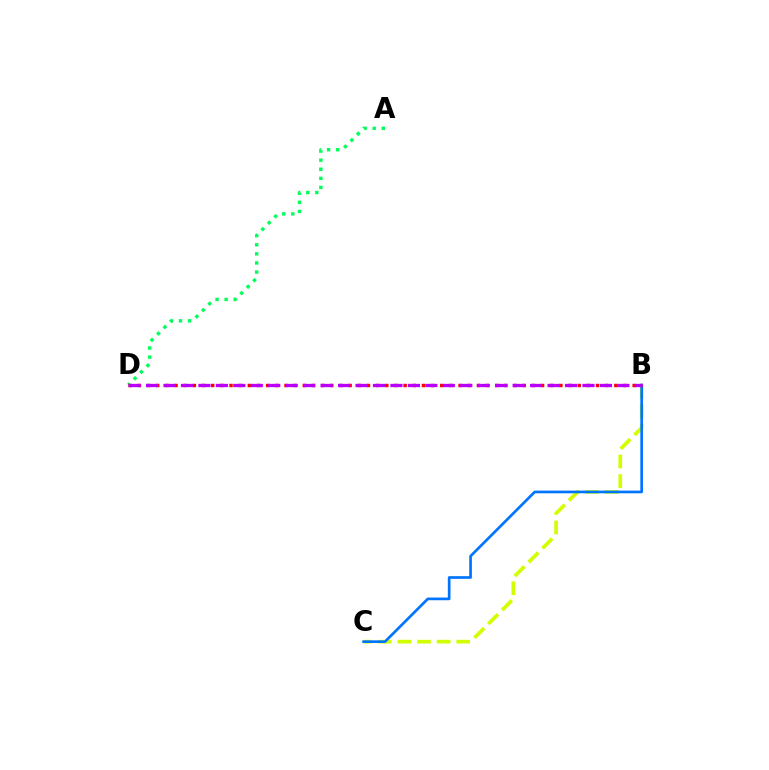{('A', 'D'): [{'color': '#00ff5c', 'line_style': 'dotted', 'thickness': 2.47}], ('B', 'C'): [{'color': '#d1ff00', 'line_style': 'dashed', 'thickness': 2.66}, {'color': '#0074ff', 'line_style': 'solid', 'thickness': 1.93}], ('B', 'D'): [{'color': '#ff0000', 'line_style': 'dotted', 'thickness': 2.49}, {'color': '#b900ff', 'line_style': 'dashed', 'thickness': 2.37}]}